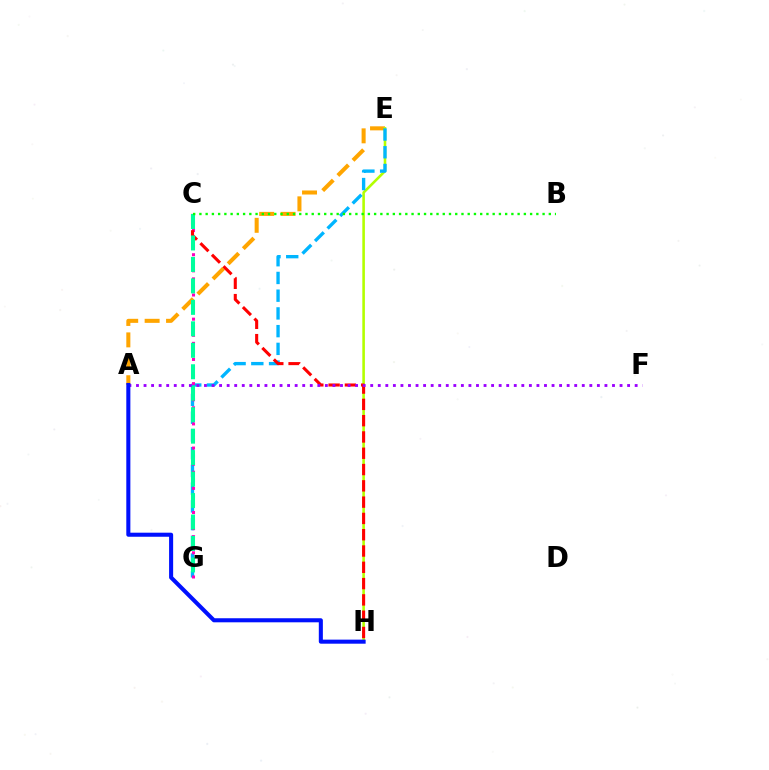{('A', 'E'): [{'color': '#ffa500', 'line_style': 'dashed', 'thickness': 2.91}], ('E', 'H'): [{'color': '#b3ff00', 'line_style': 'solid', 'thickness': 1.86}], ('E', 'G'): [{'color': '#00b5ff', 'line_style': 'dashed', 'thickness': 2.41}], ('C', 'G'): [{'color': '#ff00bd', 'line_style': 'dotted', 'thickness': 2.19}, {'color': '#00ff9d', 'line_style': 'dashed', 'thickness': 2.92}], ('C', 'H'): [{'color': '#ff0000', 'line_style': 'dashed', 'thickness': 2.21}], ('A', 'F'): [{'color': '#9b00ff', 'line_style': 'dotted', 'thickness': 2.05}], ('B', 'C'): [{'color': '#08ff00', 'line_style': 'dotted', 'thickness': 1.7}], ('A', 'H'): [{'color': '#0010ff', 'line_style': 'solid', 'thickness': 2.92}]}